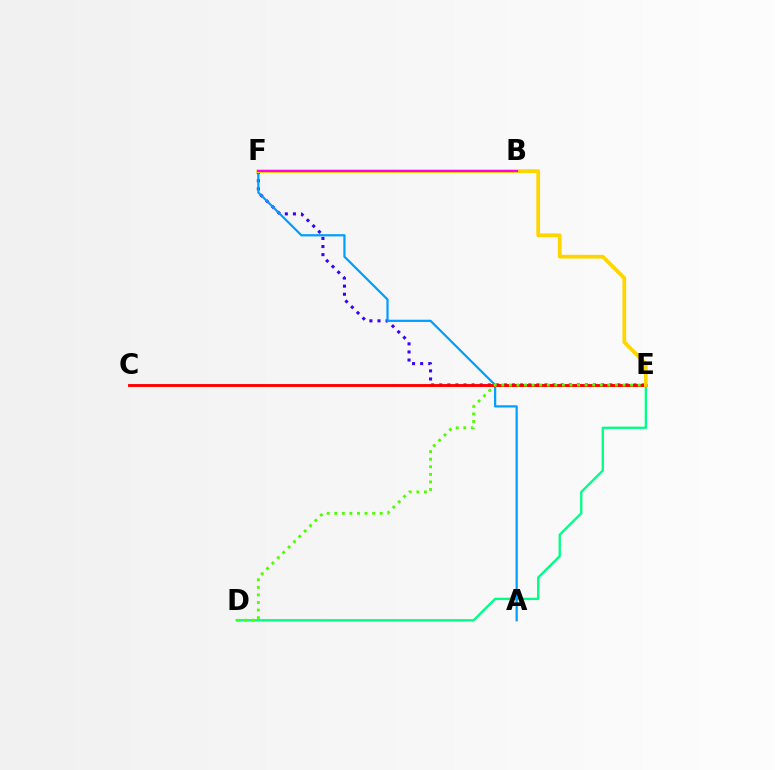{('E', 'F'): [{'color': '#3700ff', 'line_style': 'dotted', 'thickness': 2.2}, {'color': '#ffd500', 'line_style': 'solid', 'thickness': 2.69}], ('D', 'E'): [{'color': '#00ff86', 'line_style': 'solid', 'thickness': 1.68}, {'color': '#4fff00', 'line_style': 'dotted', 'thickness': 2.06}], ('A', 'F'): [{'color': '#009eff', 'line_style': 'solid', 'thickness': 1.6}], ('C', 'E'): [{'color': '#ff0000', 'line_style': 'solid', 'thickness': 2.08}], ('B', 'F'): [{'color': '#ff00ed', 'line_style': 'solid', 'thickness': 1.53}]}